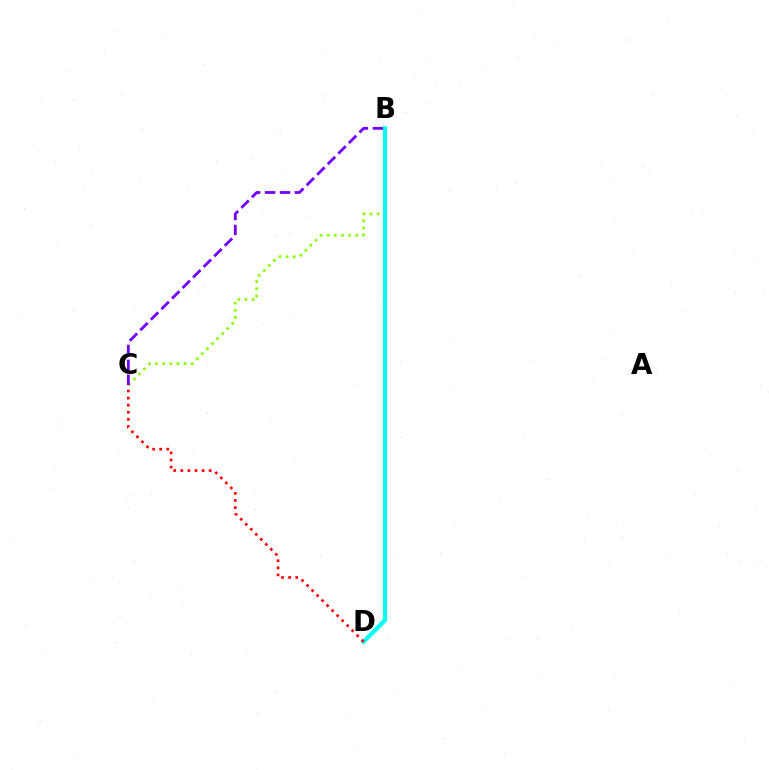{('B', 'C'): [{'color': '#84ff00', 'line_style': 'dotted', 'thickness': 1.94}, {'color': '#7200ff', 'line_style': 'dashed', 'thickness': 2.03}], ('B', 'D'): [{'color': '#00fff6', 'line_style': 'solid', 'thickness': 2.99}], ('C', 'D'): [{'color': '#ff0000', 'line_style': 'dotted', 'thickness': 1.93}]}